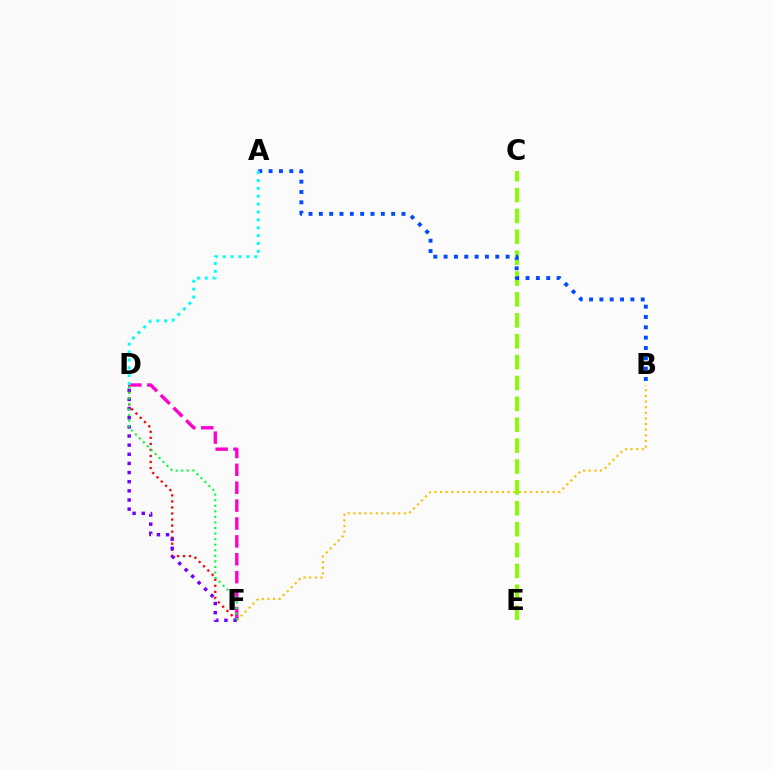{('B', 'F'): [{'color': '#ffbd00', 'line_style': 'dotted', 'thickness': 1.53}], ('D', 'F'): [{'color': '#ff0000', 'line_style': 'dotted', 'thickness': 1.64}, {'color': '#ff00cf', 'line_style': 'dashed', 'thickness': 2.43}, {'color': '#7200ff', 'line_style': 'dotted', 'thickness': 2.48}, {'color': '#00ff39', 'line_style': 'dotted', 'thickness': 1.51}], ('C', 'E'): [{'color': '#84ff00', 'line_style': 'dashed', 'thickness': 2.84}], ('A', 'B'): [{'color': '#004bff', 'line_style': 'dotted', 'thickness': 2.81}], ('A', 'D'): [{'color': '#00fff6', 'line_style': 'dotted', 'thickness': 2.14}]}